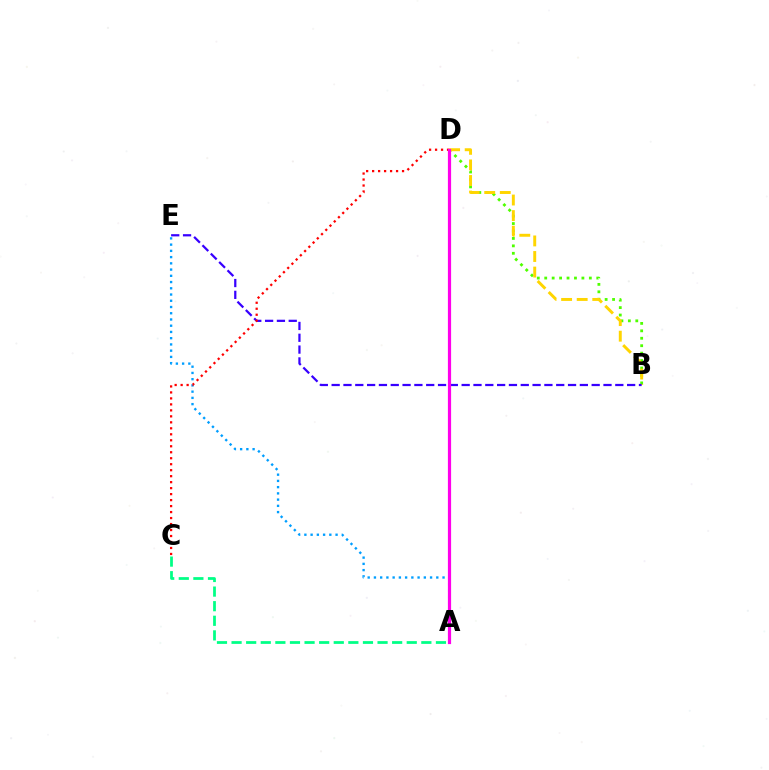{('B', 'D'): [{'color': '#4fff00', 'line_style': 'dotted', 'thickness': 2.02}, {'color': '#ffd500', 'line_style': 'dashed', 'thickness': 2.12}], ('A', 'C'): [{'color': '#00ff86', 'line_style': 'dashed', 'thickness': 1.98}], ('A', 'E'): [{'color': '#009eff', 'line_style': 'dotted', 'thickness': 1.69}], ('B', 'E'): [{'color': '#3700ff', 'line_style': 'dashed', 'thickness': 1.61}], ('C', 'D'): [{'color': '#ff0000', 'line_style': 'dotted', 'thickness': 1.63}], ('A', 'D'): [{'color': '#ff00ed', 'line_style': 'solid', 'thickness': 2.3}]}